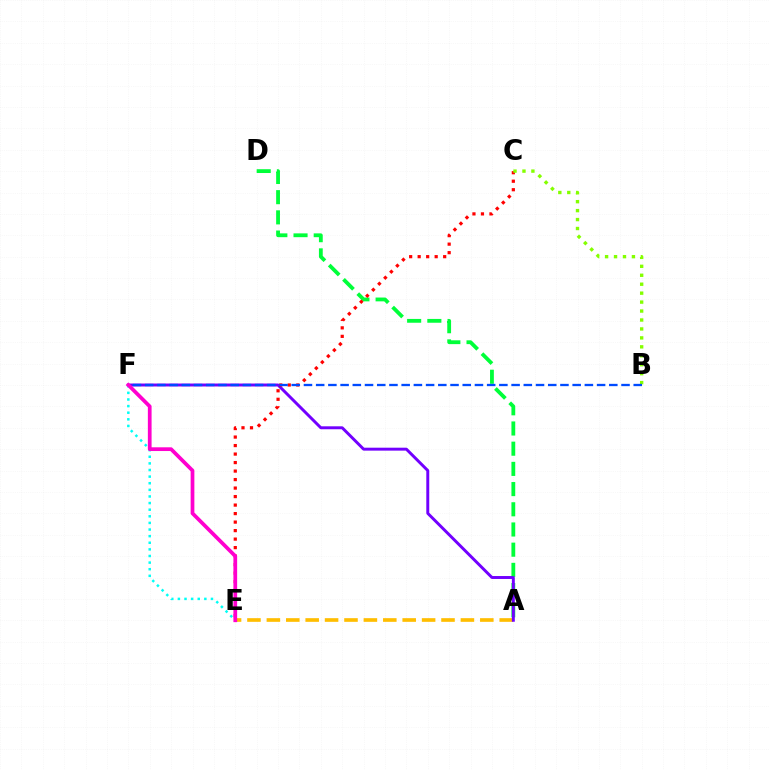{('A', 'E'): [{'color': '#ffbd00', 'line_style': 'dashed', 'thickness': 2.64}], ('A', 'D'): [{'color': '#00ff39', 'line_style': 'dashed', 'thickness': 2.74}], ('A', 'F'): [{'color': '#7200ff', 'line_style': 'solid', 'thickness': 2.12}], ('E', 'F'): [{'color': '#00fff6', 'line_style': 'dotted', 'thickness': 1.8}, {'color': '#ff00cf', 'line_style': 'solid', 'thickness': 2.69}], ('C', 'E'): [{'color': '#ff0000', 'line_style': 'dotted', 'thickness': 2.31}], ('B', 'C'): [{'color': '#84ff00', 'line_style': 'dotted', 'thickness': 2.43}], ('B', 'F'): [{'color': '#004bff', 'line_style': 'dashed', 'thickness': 1.66}]}